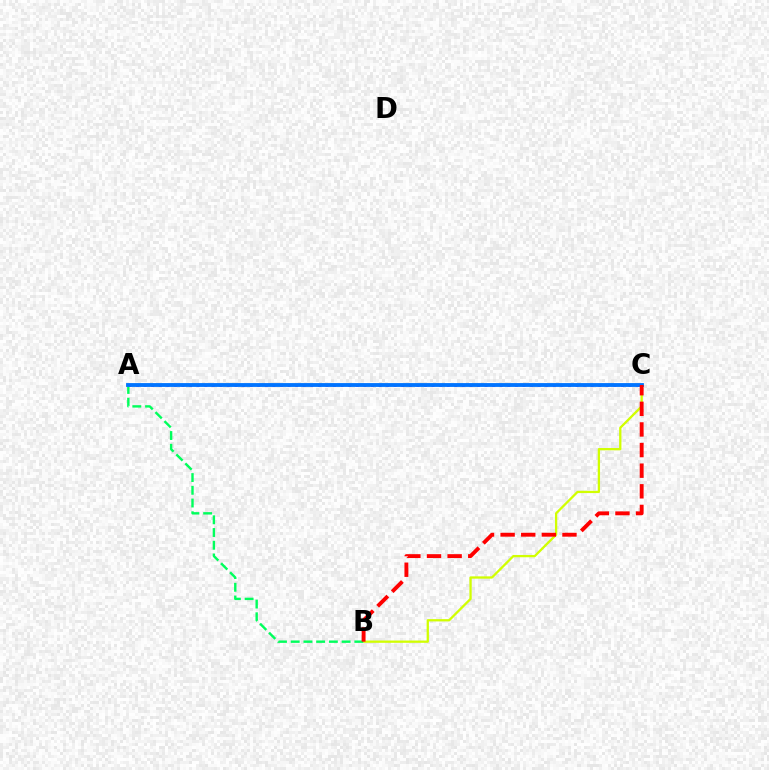{('A', 'C'): [{'color': '#b900ff', 'line_style': 'dotted', 'thickness': 2.06}, {'color': '#0074ff', 'line_style': 'solid', 'thickness': 2.76}], ('B', 'C'): [{'color': '#d1ff00', 'line_style': 'solid', 'thickness': 1.65}, {'color': '#ff0000', 'line_style': 'dashed', 'thickness': 2.8}], ('A', 'B'): [{'color': '#00ff5c', 'line_style': 'dashed', 'thickness': 1.73}]}